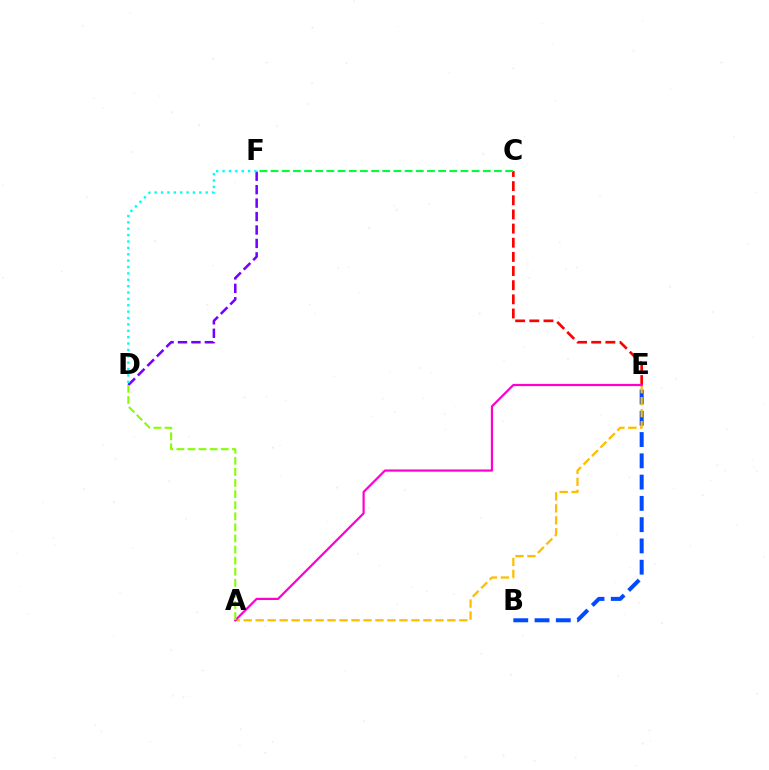{('C', 'E'): [{'color': '#ff0000', 'line_style': 'dashed', 'thickness': 1.92}], ('B', 'E'): [{'color': '#004bff', 'line_style': 'dashed', 'thickness': 2.89}], ('A', 'E'): [{'color': '#ffbd00', 'line_style': 'dashed', 'thickness': 1.63}, {'color': '#ff00cf', 'line_style': 'solid', 'thickness': 1.59}], ('D', 'F'): [{'color': '#7200ff', 'line_style': 'dashed', 'thickness': 1.83}, {'color': '#00fff6', 'line_style': 'dotted', 'thickness': 1.73}], ('A', 'D'): [{'color': '#84ff00', 'line_style': 'dashed', 'thickness': 1.51}], ('C', 'F'): [{'color': '#00ff39', 'line_style': 'dashed', 'thickness': 1.52}]}